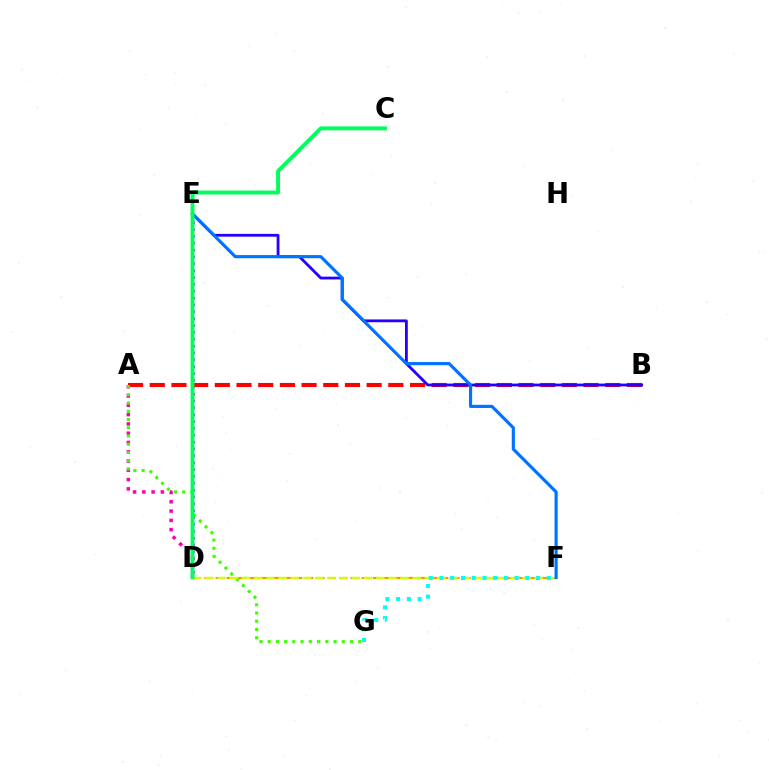{('D', 'E'): [{'color': '#b900ff', 'line_style': 'dotted', 'thickness': 1.86}], ('A', 'D'): [{'color': '#ff00ac', 'line_style': 'dotted', 'thickness': 2.52}], ('D', 'F'): [{'color': '#ff9400', 'line_style': 'dashed', 'thickness': 1.53}, {'color': '#d1ff00', 'line_style': 'dashed', 'thickness': 1.66}], ('A', 'B'): [{'color': '#ff0000', 'line_style': 'dashed', 'thickness': 2.95}], ('B', 'E'): [{'color': '#2500ff', 'line_style': 'solid', 'thickness': 2.02}], ('A', 'G'): [{'color': '#3dff00', 'line_style': 'dotted', 'thickness': 2.24}], ('E', 'F'): [{'color': '#0074ff', 'line_style': 'solid', 'thickness': 2.27}], ('C', 'D'): [{'color': '#00ff5c', 'line_style': 'solid', 'thickness': 2.81}], ('F', 'G'): [{'color': '#00fff6', 'line_style': 'dotted', 'thickness': 2.92}]}